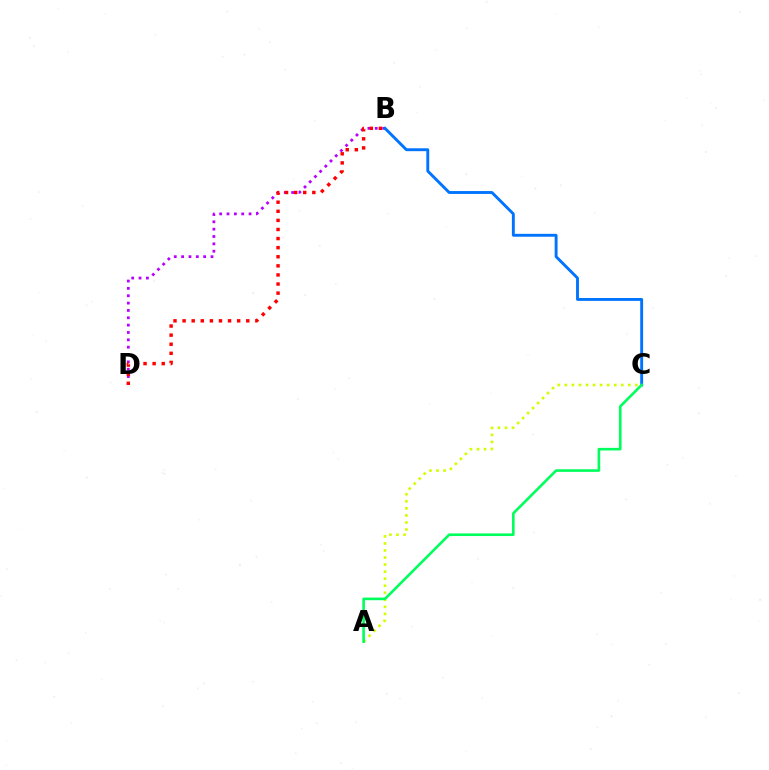{('A', 'C'): [{'color': '#d1ff00', 'line_style': 'dotted', 'thickness': 1.92}, {'color': '#00ff5c', 'line_style': 'solid', 'thickness': 1.88}], ('B', 'D'): [{'color': '#b900ff', 'line_style': 'dotted', 'thickness': 2.0}, {'color': '#ff0000', 'line_style': 'dotted', 'thickness': 2.47}], ('B', 'C'): [{'color': '#0074ff', 'line_style': 'solid', 'thickness': 2.08}]}